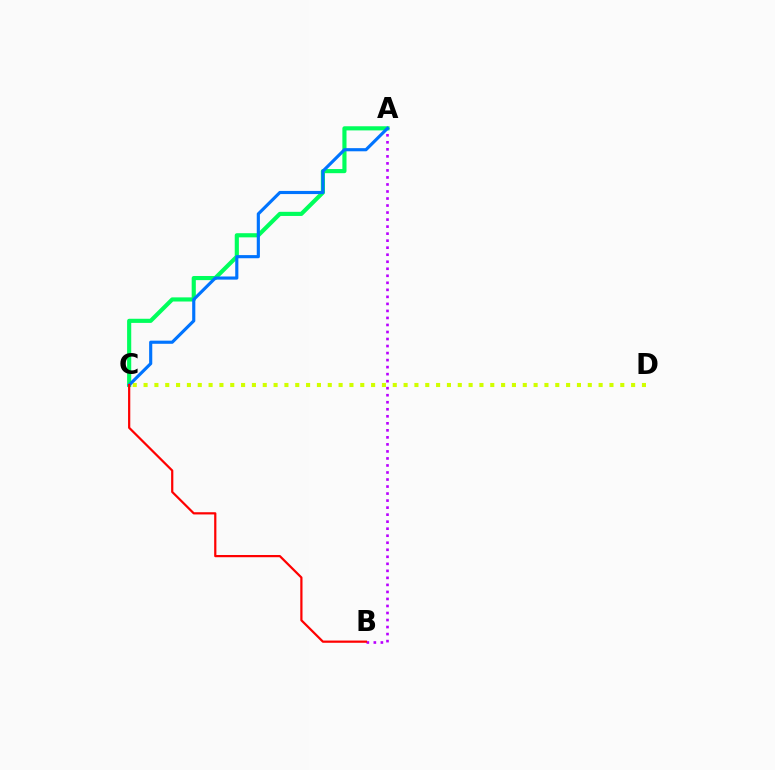{('A', 'C'): [{'color': '#00ff5c', 'line_style': 'solid', 'thickness': 2.98}, {'color': '#0074ff', 'line_style': 'solid', 'thickness': 2.26}], ('A', 'B'): [{'color': '#b900ff', 'line_style': 'dotted', 'thickness': 1.91}], ('C', 'D'): [{'color': '#d1ff00', 'line_style': 'dotted', 'thickness': 2.94}], ('B', 'C'): [{'color': '#ff0000', 'line_style': 'solid', 'thickness': 1.6}]}